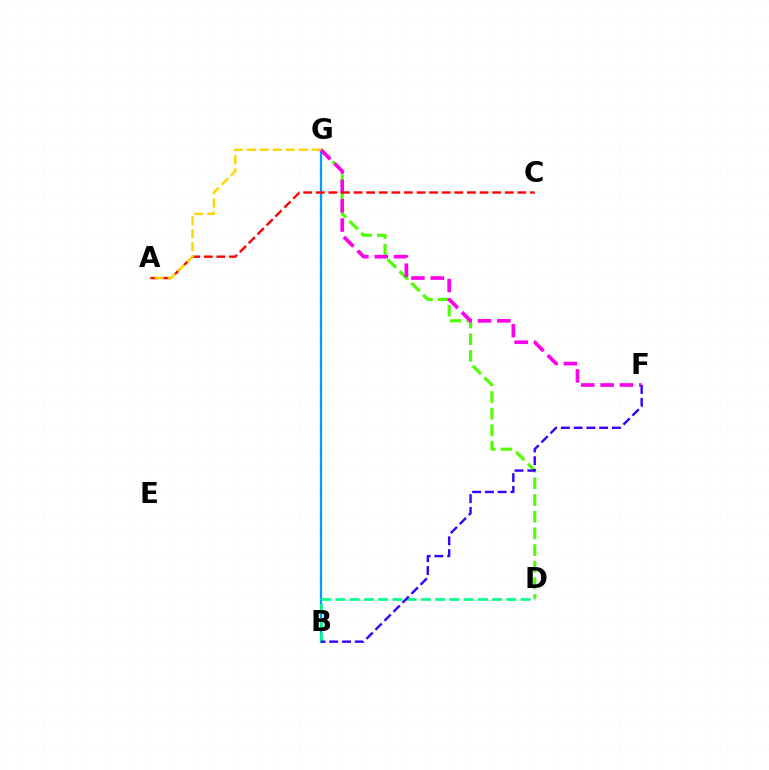{('D', 'G'): [{'color': '#4fff00', 'line_style': 'dashed', 'thickness': 2.26}], ('B', 'G'): [{'color': '#009eff', 'line_style': 'solid', 'thickness': 1.64}], ('B', 'D'): [{'color': '#00ff86', 'line_style': 'dashed', 'thickness': 1.93}], ('F', 'G'): [{'color': '#ff00ed', 'line_style': 'dashed', 'thickness': 2.63}], ('A', 'C'): [{'color': '#ff0000', 'line_style': 'dashed', 'thickness': 1.71}], ('A', 'G'): [{'color': '#ffd500', 'line_style': 'dashed', 'thickness': 1.77}], ('B', 'F'): [{'color': '#3700ff', 'line_style': 'dashed', 'thickness': 1.73}]}